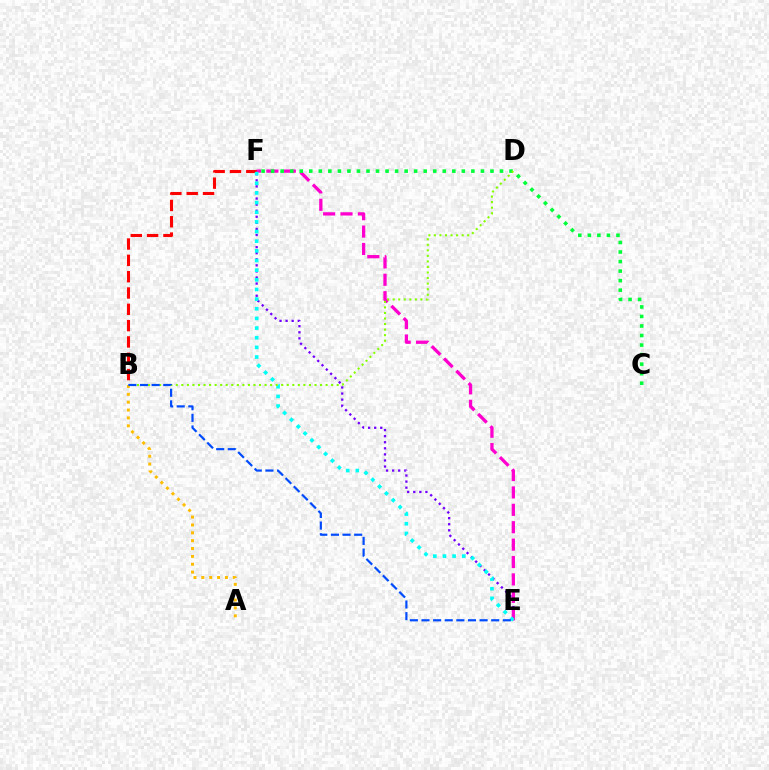{('B', 'F'): [{'color': '#ff0000', 'line_style': 'dashed', 'thickness': 2.22}], ('E', 'F'): [{'color': '#7200ff', 'line_style': 'dotted', 'thickness': 1.65}, {'color': '#ff00cf', 'line_style': 'dashed', 'thickness': 2.36}, {'color': '#00fff6', 'line_style': 'dotted', 'thickness': 2.62}], ('C', 'F'): [{'color': '#00ff39', 'line_style': 'dotted', 'thickness': 2.59}], ('B', 'D'): [{'color': '#84ff00', 'line_style': 'dotted', 'thickness': 1.51}], ('A', 'B'): [{'color': '#ffbd00', 'line_style': 'dotted', 'thickness': 2.14}], ('B', 'E'): [{'color': '#004bff', 'line_style': 'dashed', 'thickness': 1.58}]}